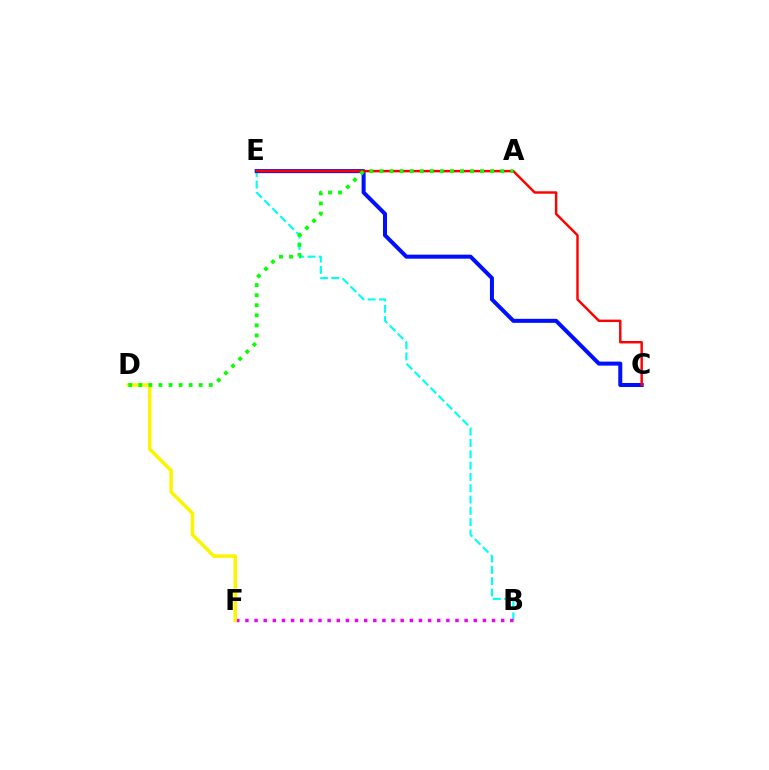{('B', 'E'): [{'color': '#00fff6', 'line_style': 'dashed', 'thickness': 1.54}], ('C', 'E'): [{'color': '#0010ff', 'line_style': 'solid', 'thickness': 2.89}, {'color': '#ff0000', 'line_style': 'solid', 'thickness': 1.76}], ('B', 'F'): [{'color': '#ee00ff', 'line_style': 'dotted', 'thickness': 2.48}], ('D', 'F'): [{'color': '#fcf500', 'line_style': 'solid', 'thickness': 2.54}], ('A', 'D'): [{'color': '#08ff00', 'line_style': 'dotted', 'thickness': 2.73}]}